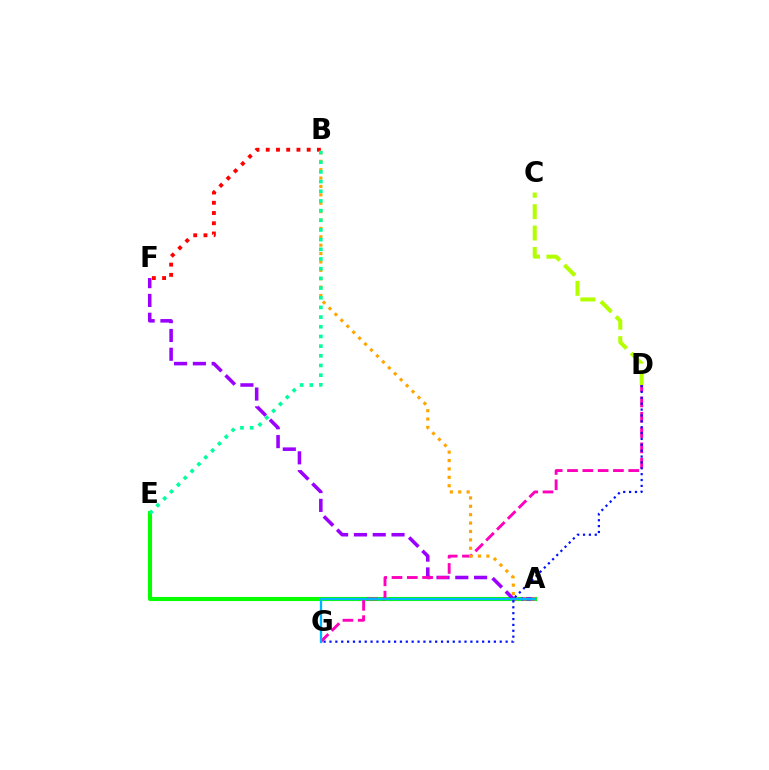{('B', 'F'): [{'color': '#ff0000', 'line_style': 'dotted', 'thickness': 2.78}], ('A', 'E'): [{'color': '#08ff00', 'line_style': 'solid', 'thickness': 2.95}], ('A', 'F'): [{'color': '#9b00ff', 'line_style': 'dashed', 'thickness': 2.55}], ('D', 'G'): [{'color': '#ff00bd', 'line_style': 'dashed', 'thickness': 2.08}, {'color': '#0010ff', 'line_style': 'dotted', 'thickness': 1.6}], ('C', 'D'): [{'color': '#b3ff00', 'line_style': 'dashed', 'thickness': 2.91}], ('A', 'B'): [{'color': '#ffa500', 'line_style': 'dotted', 'thickness': 2.28}], ('A', 'G'): [{'color': '#00b5ff', 'line_style': 'solid', 'thickness': 1.66}], ('B', 'E'): [{'color': '#00ff9d', 'line_style': 'dotted', 'thickness': 2.63}]}